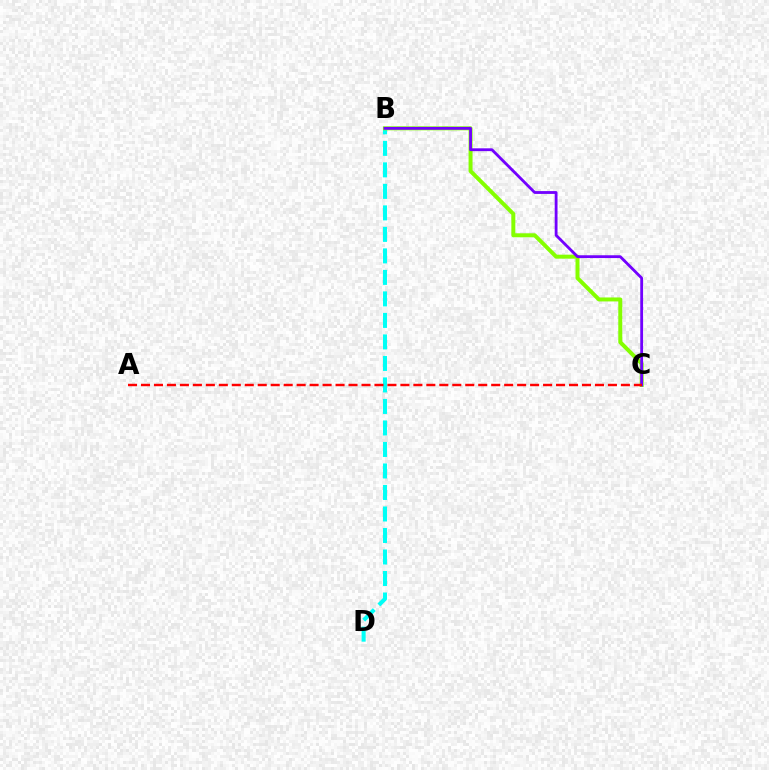{('B', 'D'): [{'color': '#00fff6', 'line_style': 'dashed', 'thickness': 2.92}], ('B', 'C'): [{'color': '#84ff00', 'line_style': 'solid', 'thickness': 2.86}, {'color': '#7200ff', 'line_style': 'solid', 'thickness': 2.03}], ('A', 'C'): [{'color': '#ff0000', 'line_style': 'dashed', 'thickness': 1.76}]}